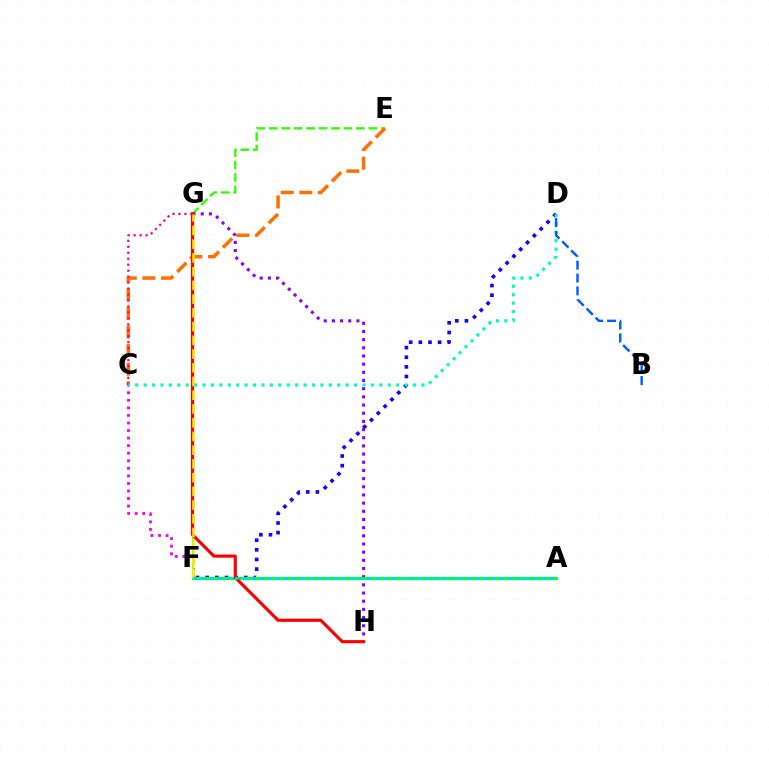{('C', 'F'): [{'color': '#fa00f9', 'line_style': 'dotted', 'thickness': 2.05}], ('D', 'F'): [{'color': '#1900ff', 'line_style': 'dotted', 'thickness': 2.62}], ('E', 'G'): [{'color': '#31ff00', 'line_style': 'dashed', 'thickness': 1.69}], ('G', 'H'): [{'color': '#8a00ff', 'line_style': 'dotted', 'thickness': 2.22}, {'color': '#ff0000', 'line_style': 'solid', 'thickness': 2.26}], ('F', 'G'): [{'color': '#a2ff00', 'line_style': 'solid', 'thickness': 1.74}, {'color': '#ffe600', 'line_style': 'dashed', 'thickness': 1.87}], ('A', 'F'): [{'color': '#00ff45', 'line_style': 'solid', 'thickness': 2.26}, {'color': '#00d3ff', 'line_style': 'dotted', 'thickness': 2.26}], ('C', 'E'): [{'color': '#ff7000', 'line_style': 'dashed', 'thickness': 2.53}], ('C', 'G'): [{'color': '#ff0088', 'line_style': 'dotted', 'thickness': 1.62}], ('C', 'D'): [{'color': '#00ffbb', 'line_style': 'dotted', 'thickness': 2.29}], ('B', 'D'): [{'color': '#005dff', 'line_style': 'dashed', 'thickness': 1.75}]}